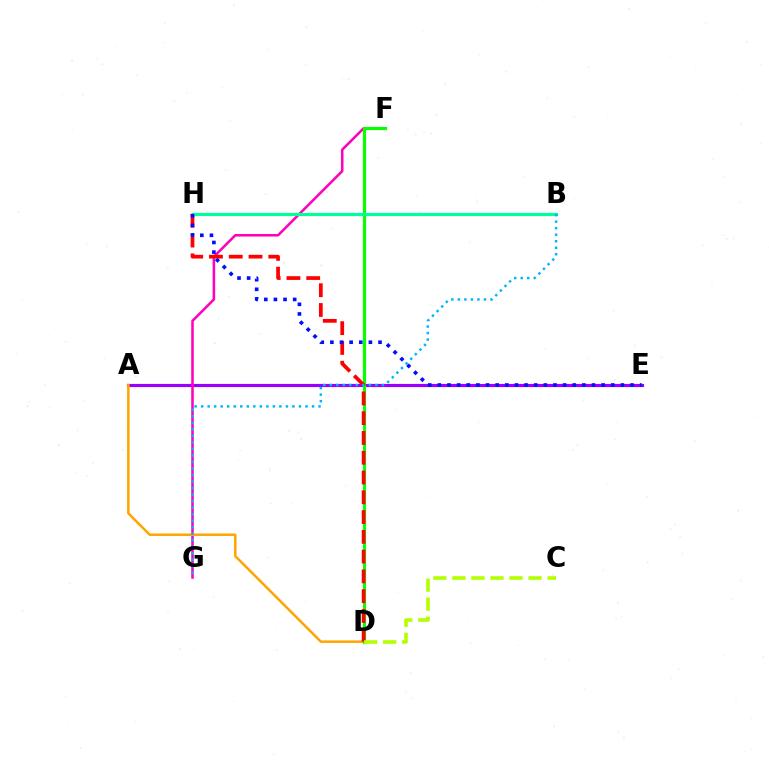{('A', 'E'): [{'color': '#9b00ff', 'line_style': 'solid', 'thickness': 2.27}], ('F', 'G'): [{'color': '#ff00bd', 'line_style': 'solid', 'thickness': 1.82}], ('A', 'D'): [{'color': '#ffa500', 'line_style': 'solid', 'thickness': 1.81}], ('D', 'F'): [{'color': '#08ff00', 'line_style': 'solid', 'thickness': 2.27}], ('D', 'H'): [{'color': '#ff0000', 'line_style': 'dashed', 'thickness': 2.69}], ('B', 'H'): [{'color': '#00ff9d', 'line_style': 'solid', 'thickness': 2.29}], ('E', 'H'): [{'color': '#0010ff', 'line_style': 'dotted', 'thickness': 2.62}], ('B', 'G'): [{'color': '#00b5ff', 'line_style': 'dotted', 'thickness': 1.77}], ('C', 'D'): [{'color': '#b3ff00', 'line_style': 'dashed', 'thickness': 2.59}]}